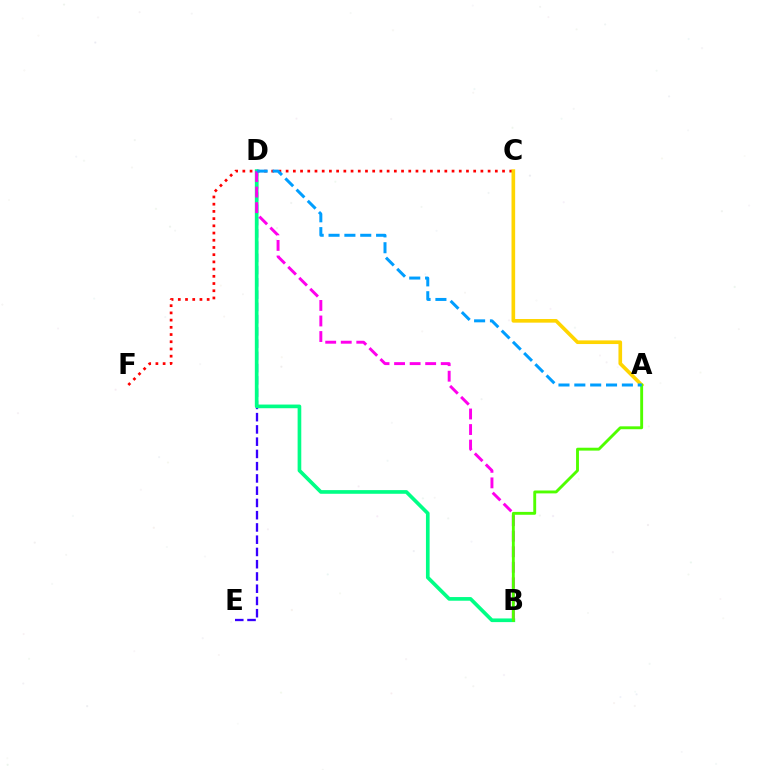{('C', 'F'): [{'color': '#ff0000', 'line_style': 'dotted', 'thickness': 1.96}], ('D', 'E'): [{'color': '#3700ff', 'line_style': 'dashed', 'thickness': 1.66}], ('B', 'D'): [{'color': '#00ff86', 'line_style': 'solid', 'thickness': 2.64}, {'color': '#ff00ed', 'line_style': 'dashed', 'thickness': 2.11}], ('A', 'C'): [{'color': '#ffd500', 'line_style': 'solid', 'thickness': 2.62}], ('A', 'B'): [{'color': '#4fff00', 'line_style': 'solid', 'thickness': 2.08}], ('A', 'D'): [{'color': '#009eff', 'line_style': 'dashed', 'thickness': 2.15}]}